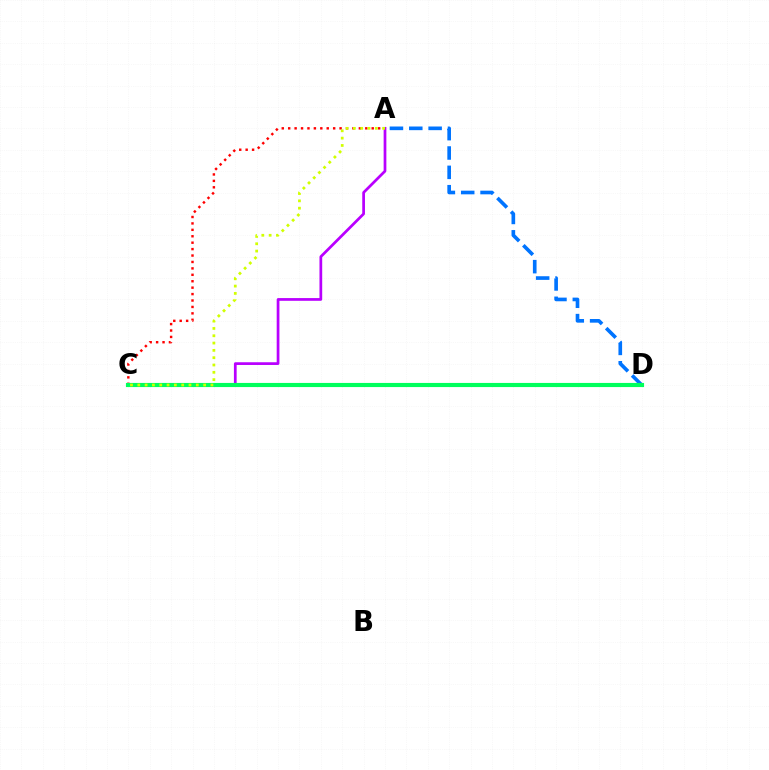{('A', 'C'): [{'color': '#b900ff', 'line_style': 'solid', 'thickness': 1.97}, {'color': '#ff0000', 'line_style': 'dotted', 'thickness': 1.75}, {'color': '#d1ff00', 'line_style': 'dotted', 'thickness': 1.99}], ('A', 'D'): [{'color': '#0074ff', 'line_style': 'dashed', 'thickness': 2.63}], ('C', 'D'): [{'color': '#00ff5c', 'line_style': 'solid', 'thickness': 2.97}]}